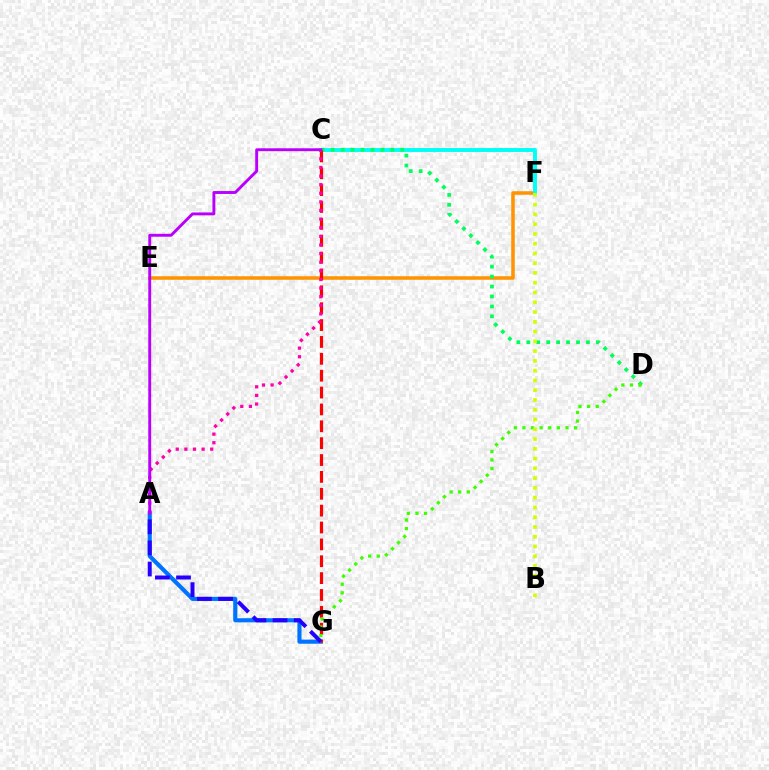{('E', 'F'): [{'color': '#ff9400', 'line_style': 'solid', 'thickness': 2.55}], ('A', 'G'): [{'color': '#0074ff', 'line_style': 'solid', 'thickness': 2.98}, {'color': '#2500ff', 'line_style': 'dashed', 'thickness': 2.87}], ('C', 'F'): [{'color': '#00fff6', 'line_style': 'solid', 'thickness': 2.81}], ('C', 'D'): [{'color': '#00ff5c', 'line_style': 'dotted', 'thickness': 2.7}], ('C', 'G'): [{'color': '#ff0000', 'line_style': 'dashed', 'thickness': 2.29}], ('A', 'C'): [{'color': '#ff00ac', 'line_style': 'dotted', 'thickness': 2.34}, {'color': '#b900ff', 'line_style': 'solid', 'thickness': 2.09}], ('D', 'G'): [{'color': '#3dff00', 'line_style': 'dotted', 'thickness': 2.34}], ('B', 'F'): [{'color': '#d1ff00', 'line_style': 'dotted', 'thickness': 2.65}]}